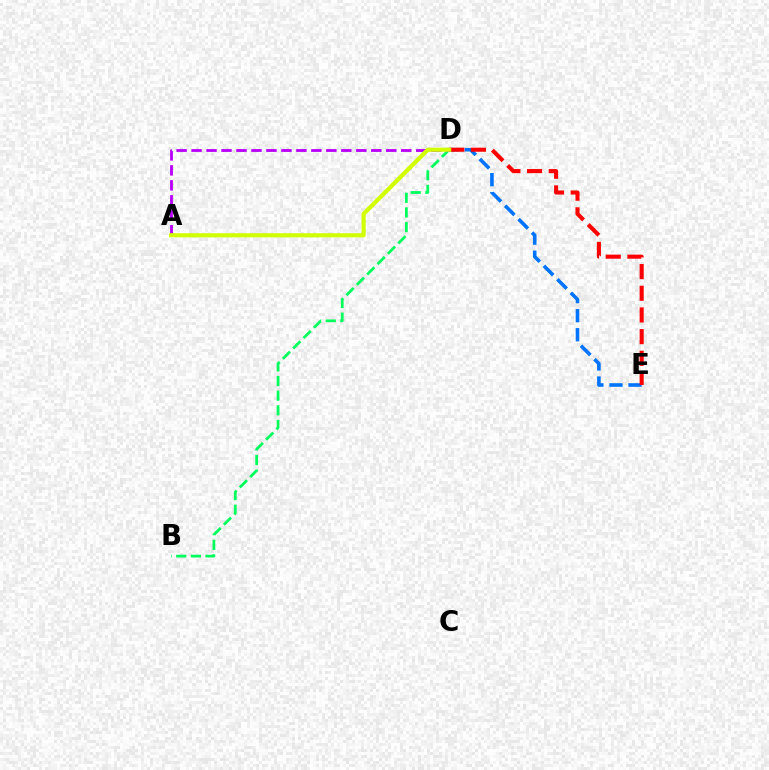{('D', 'E'): [{'color': '#0074ff', 'line_style': 'dashed', 'thickness': 2.59}, {'color': '#ff0000', 'line_style': 'dashed', 'thickness': 2.94}], ('B', 'D'): [{'color': '#00ff5c', 'line_style': 'dashed', 'thickness': 1.99}], ('A', 'D'): [{'color': '#b900ff', 'line_style': 'dashed', 'thickness': 2.03}, {'color': '#d1ff00', 'line_style': 'solid', 'thickness': 2.98}]}